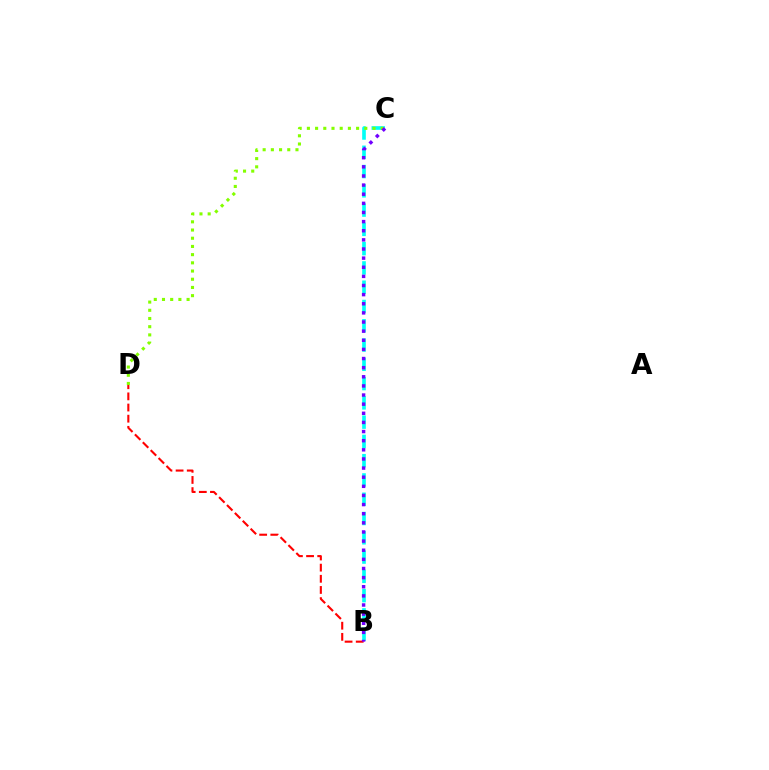{('B', 'C'): [{'color': '#00fff6', 'line_style': 'dashed', 'thickness': 2.62}, {'color': '#7200ff', 'line_style': 'dotted', 'thickness': 2.48}], ('B', 'D'): [{'color': '#ff0000', 'line_style': 'dashed', 'thickness': 1.52}], ('C', 'D'): [{'color': '#84ff00', 'line_style': 'dotted', 'thickness': 2.23}]}